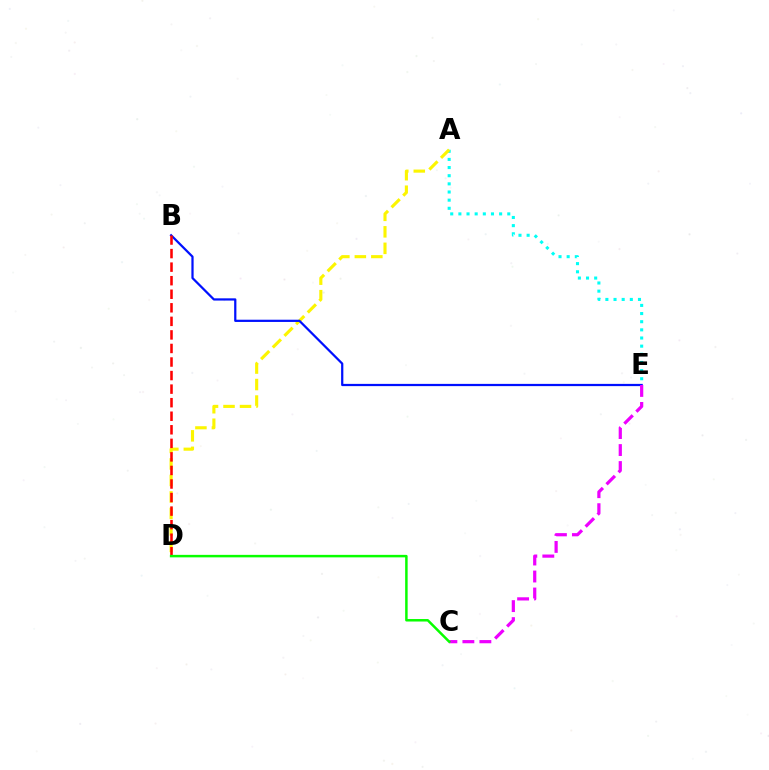{('A', 'E'): [{'color': '#00fff6', 'line_style': 'dotted', 'thickness': 2.21}], ('A', 'D'): [{'color': '#fcf500', 'line_style': 'dashed', 'thickness': 2.24}], ('B', 'E'): [{'color': '#0010ff', 'line_style': 'solid', 'thickness': 1.61}], ('B', 'D'): [{'color': '#ff0000', 'line_style': 'dashed', 'thickness': 1.84}], ('C', 'E'): [{'color': '#ee00ff', 'line_style': 'dashed', 'thickness': 2.31}], ('C', 'D'): [{'color': '#08ff00', 'line_style': 'solid', 'thickness': 1.79}]}